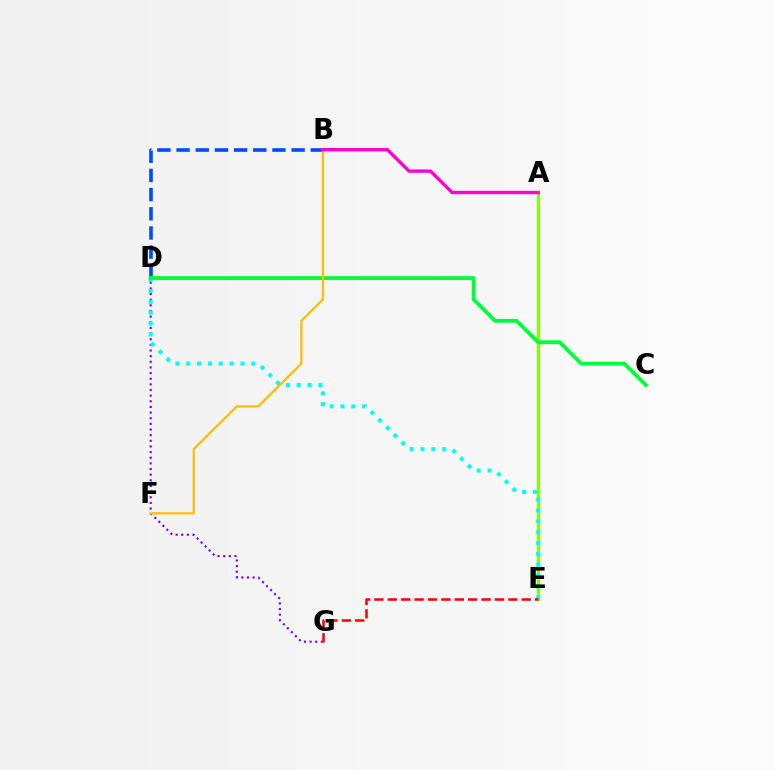{('D', 'G'): [{'color': '#7200ff', 'line_style': 'dotted', 'thickness': 1.53}], ('A', 'E'): [{'color': '#84ff00', 'line_style': 'solid', 'thickness': 2.3}], ('D', 'E'): [{'color': '#00fff6', 'line_style': 'dotted', 'thickness': 2.95}], ('B', 'D'): [{'color': '#004bff', 'line_style': 'dashed', 'thickness': 2.6}], ('C', 'D'): [{'color': '#00ff39', 'line_style': 'solid', 'thickness': 2.74}], ('B', 'F'): [{'color': '#ffbd00', 'line_style': 'solid', 'thickness': 1.63}], ('E', 'G'): [{'color': '#ff0000', 'line_style': 'dashed', 'thickness': 1.82}], ('A', 'B'): [{'color': '#ff00cf', 'line_style': 'solid', 'thickness': 2.42}]}